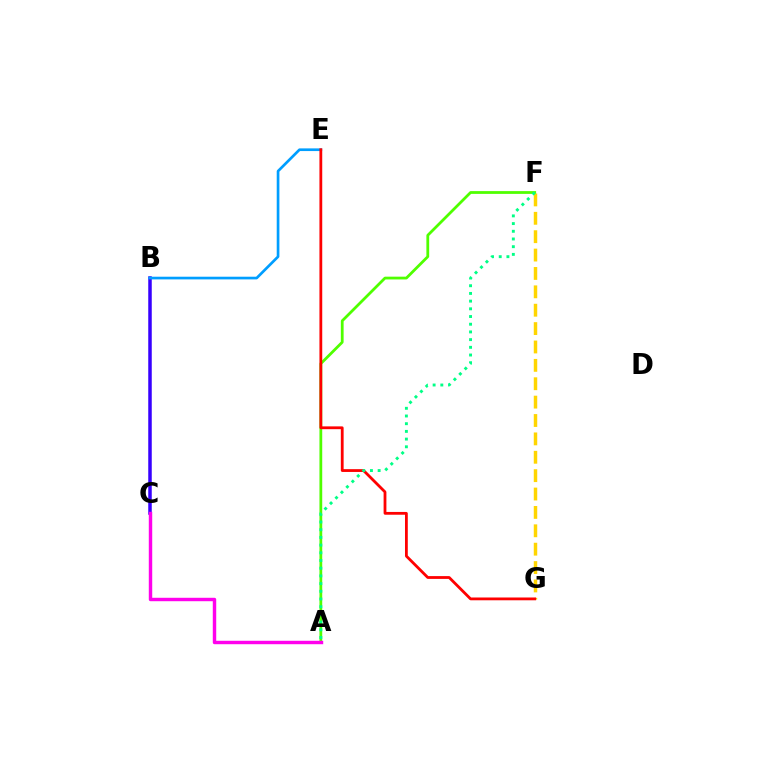{('A', 'F'): [{'color': '#4fff00', 'line_style': 'solid', 'thickness': 2.0}, {'color': '#00ff86', 'line_style': 'dotted', 'thickness': 2.09}], ('B', 'C'): [{'color': '#3700ff', 'line_style': 'solid', 'thickness': 2.52}], ('B', 'E'): [{'color': '#009eff', 'line_style': 'solid', 'thickness': 1.93}], ('F', 'G'): [{'color': '#ffd500', 'line_style': 'dashed', 'thickness': 2.5}], ('A', 'C'): [{'color': '#ff00ed', 'line_style': 'solid', 'thickness': 2.47}], ('E', 'G'): [{'color': '#ff0000', 'line_style': 'solid', 'thickness': 2.01}]}